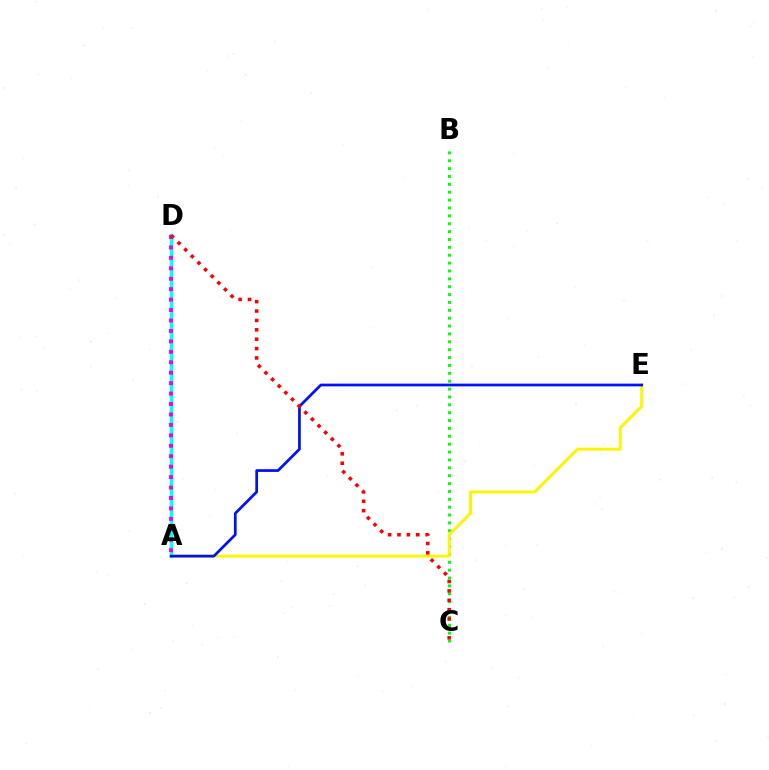{('B', 'C'): [{'color': '#08ff00', 'line_style': 'dotted', 'thickness': 2.14}], ('A', 'D'): [{'color': '#00fff6', 'line_style': 'solid', 'thickness': 2.42}, {'color': '#ee00ff', 'line_style': 'dotted', 'thickness': 2.84}], ('A', 'E'): [{'color': '#fcf500', 'line_style': 'solid', 'thickness': 2.11}, {'color': '#0010ff', 'line_style': 'solid', 'thickness': 1.96}], ('C', 'D'): [{'color': '#ff0000', 'line_style': 'dotted', 'thickness': 2.55}]}